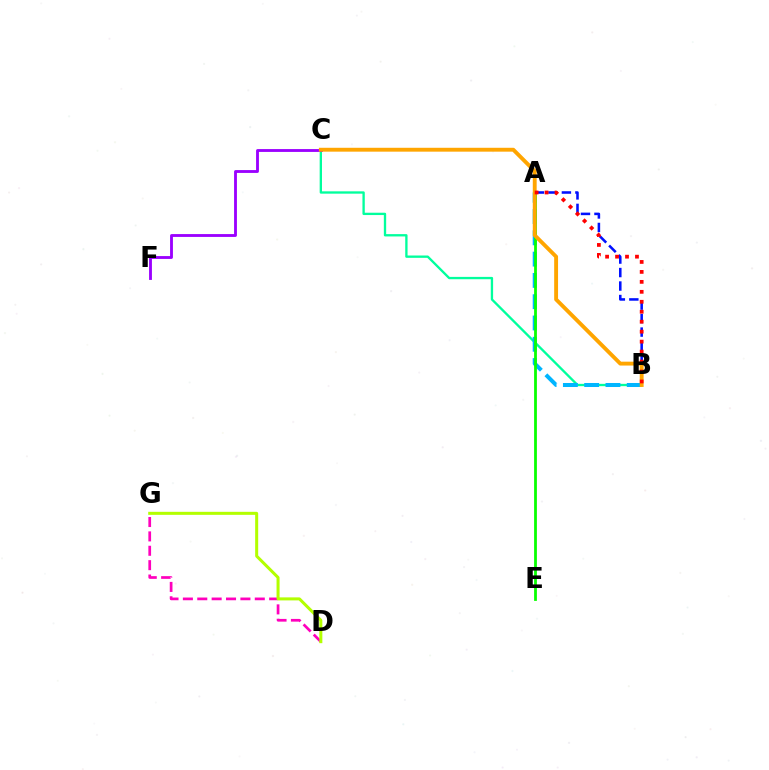{('B', 'C'): [{'color': '#00ff9d', 'line_style': 'solid', 'thickness': 1.68}, {'color': '#ffa500', 'line_style': 'solid', 'thickness': 2.79}], ('C', 'F'): [{'color': '#9b00ff', 'line_style': 'solid', 'thickness': 2.05}], ('A', 'B'): [{'color': '#00b5ff', 'line_style': 'dashed', 'thickness': 2.89}, {'color': '#0010ff', 'line_style': 'dashed', 'thickness': 1.83}, {'color': '#ff0000', 'line_style': 'dotted', 'thickness': 2.71}], ('D', 'G'): [{'color': '#ff00bd', 'line_style': 'dashed', 'thickness': 1.95}, {'color': '#b3ff00', 'line_style': 'solid', 'thickness': 2.18}], ('A', 'E'): [{'color': '#08ff00', 'line_style': 'solid', 'thickness': 2.0}]}